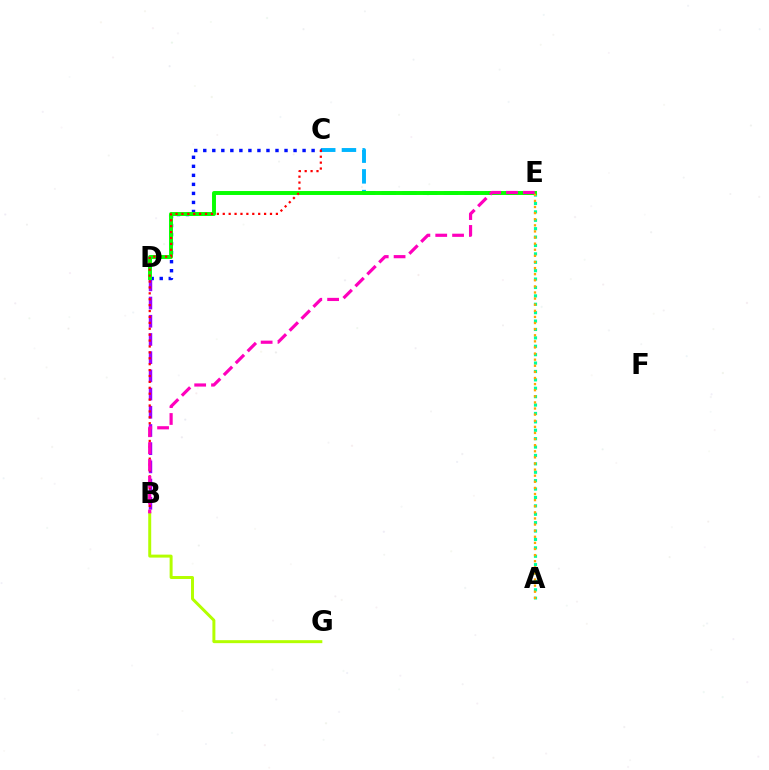{('A', 'E'): [{'color': '#00ff9d', 'line_style': 'dotted', 'thickness': 2.28}, {'color': '#ffa500', 'line_style': 'dotted', 'thickness': 1.66}], ('B', 'D'): [{'color': '#9b00ff', 'line_style': 'dashed', 'thickness': 2.47}], ('C', 'E'): [{'color': '#00b5ff', 'line_style': 'dashed', 'thickness': 2.81}], ('B', 'G'): [{'color': '#b3ff00', 'line_style': 'solid', 'thickness': 2.14}], ('C', 'D'): [{'color': '#0010ff', 'line_style': 'dotted', 'thickness': 2.45}], ('D', 'E'): [{'color': '#08ff00', 'line_style': 'solid', 'thickness': 2.84}], ('B', 'C'): [{'color': '#ff0000', 'line_style': 'dotted', 'thickness': 1.6}], ('B', 'E'): [{'color': '#ff00bd', 'line_style': 'dashed', 'thickness': 2.29}]}